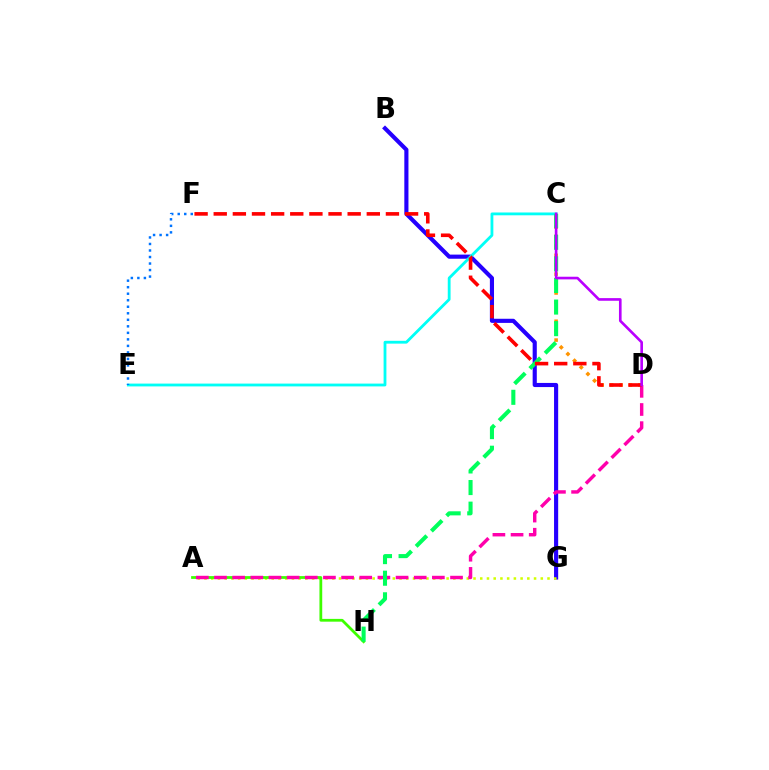{('B', 'G'): [{'color': '#2500ff', 'line_style': 'solid', 'thickness': 2.98}], ('C', 'D'): [{'color': '#ff9400', 'line_style': 'dotted', 'thickness': 2.56}, {'color': '#b900ff', 'line_style': 'solid', 'thickness': 1.9}], ('C', 'E'): [{'color': '#00fff6', 'line_style': 'solid', 'thickness': 2.02}], ('E', 'F'): [{'color': '#0074ff', 'line_style': 'dotted', 'thickness': 1.77}], ('A', 'G'): [{'color': '#d1ff00', 'line_style': 'dotted', 'thickness': 1.83}], ('A', 'H'): [{'color': '#3dff00', 'line_style': 'solid', 'thickness': 2.0}], ('A', 'D'): [{'color': '#ff00ac', 'line_style': 'dashed', 'thickness': 2.47}], ('C', 'H'): [{'color': '#00ff5c', 'line_style': 'dashed', 'thickness': 2.93}], ('D', 'F'): [{'color': '#ff0000', 'line_style': 'dashed', 'thickness': 2.6}]}